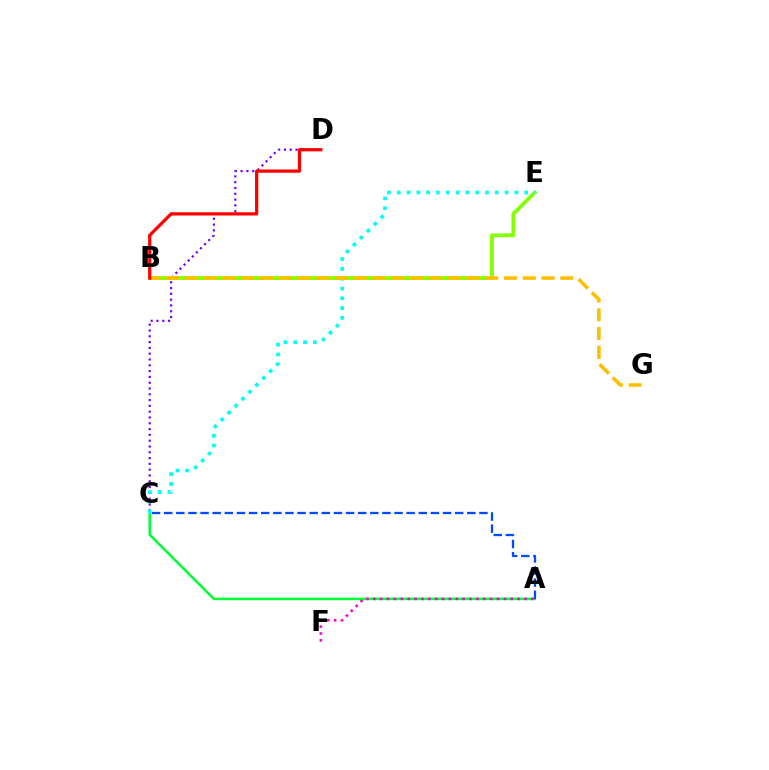{('C', 'D'): [{'color': '#7200ff', 'line_style': 'dotted', 'thickness': 1.58}], ('A', 'C'): [{'color': '#00ff39', 'line_style': 'solid', 'thickness': 1.84}, {'color': '#004bff', 'line_style': 'dashed', 'thickness': 1.65}], ('B', 'E'): [{'color': '#84ff00', 'line_style': 'solid', 'thickness': 2.72}], ('A', 'F'): [{'color': '#ff00cf', 'line_style': 'dotted', 'thickness': 1.87}], ('C', 'E'): [{'color': '#00fff6', 'line_style': 'dotted', 'thickness': 2.66}], ('B', 'G'): [{'color': '#ffbd00', 'line_style': 'dashed', 'thickness': 2.55}], ('B', 'D'): [{'color': '#ff0000', 'line_style': 'solid', 'thickness': 2.33}]}